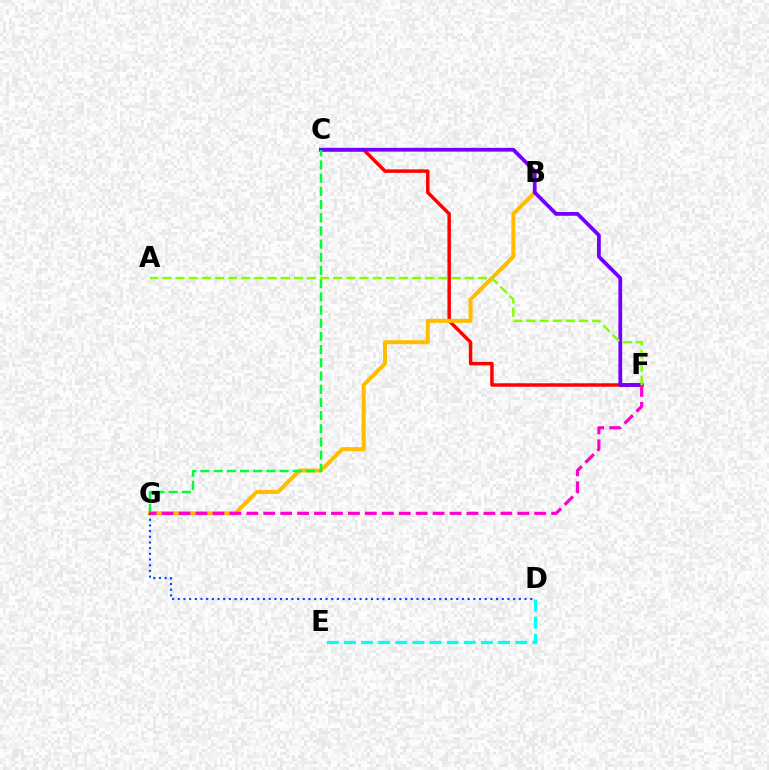{('C', 'F'): [{'color': '#ff0000', 'line_style': 'solid', 'thickness': 2.5}, {'color': '#7200ff', 'line_style': 'solid', 'thickness': 2.72}], ('B', 'G'): [{'color': '#ffbd00', 'line_style': 'solid', 'thickness': 2.88}], ('D', 'E'): [{'color': '#00fff6', 'line_style': 'dashed', 'thickness': 2.33}], ('C', 'G'): [{'color': '#00ff39', 'line_style': 'dashed', 'thickness': 1.79}], ('D', 'G'): [{'color': '#004bff', 'line_style': 'dotted', 'thickness': 1.54}], ('F', 'G'): [{'color': '#ff00cf', 'line_style': 'dashed', 'thickness': 2.3}], ('A', 'F'): [{'color': '#84ff00', 'line_style': 'dashed', 'thickness': 1.79}]}